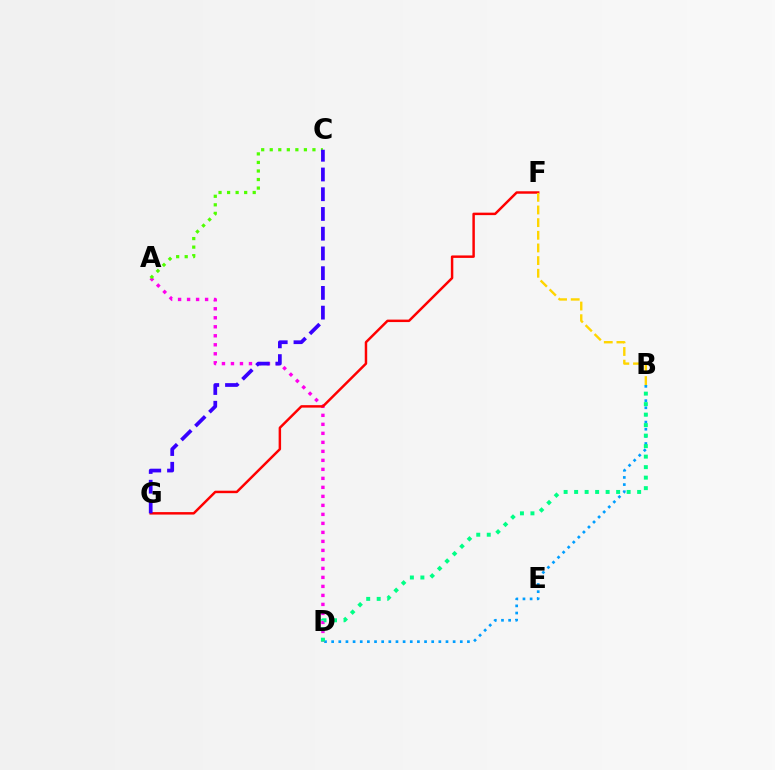{('B', 'D'): [{'color': '#009eff', 'line_style': 'dotted', 'thickness': 1.94}, {'color': '#00ff86', 'line_style': 'dotted', 'thickness': 2.85}], ('A', 'D'): [{'color': '#ff00ed', 'line_style': 'dotted', 'thickness': 2.45}], ('A', 'C'): [{'color': '#4fff00', 'line_style': 'dotted', 'thickness': 2.32}], ('F', 'G'): [{'color': '#ff0000', 'line_style': 'solid', 'thickness': 1.77}], ('B', 'F'): [{'color': '#ffd500', 'line_style': 'dashed', 'thickness': 1.72}], ('C', 'G'): [{'color': '#3700ff', 'line_style': 'dashed', 'thickness': 2.68}]}